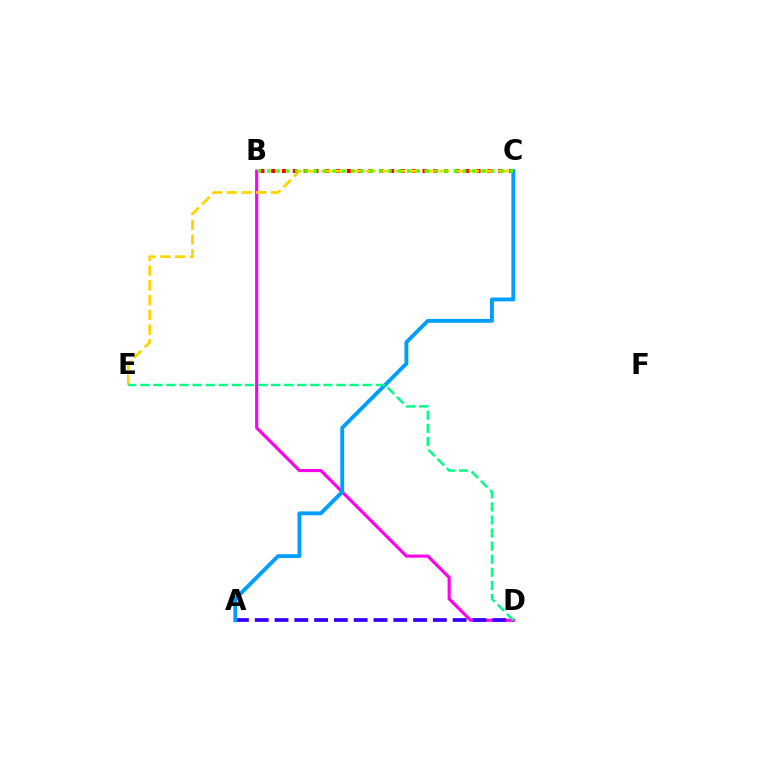{('B', 'D'): [{'color': '#ff00ed', 'line_style': 'solid', 'thickness': 2.25}], ('B', 'C'): [{'color': '#ff0000', 'line_style': 'dotted', 'thickness': 2.94}, {'color': '#4fff00', 'line_style': 'dotted', 'thickness': 2.53}], ('A', 'D'): [{'color': '#3700ff', 'line_style': 'dashed', 'thickness': 2.69}], ('C', 'E'): [{'color': '#ffd500', 'line_style': 'dashed', 'thickness': 2.01}], ('A', 'C'): [{'color': '#009eff', 'line_style': 'solid', 'thickness': 2.79}], ('D', 'E'): [{'color': '#00ff86', 'line_style': 'dashed', 'thickness': 1.78}]}